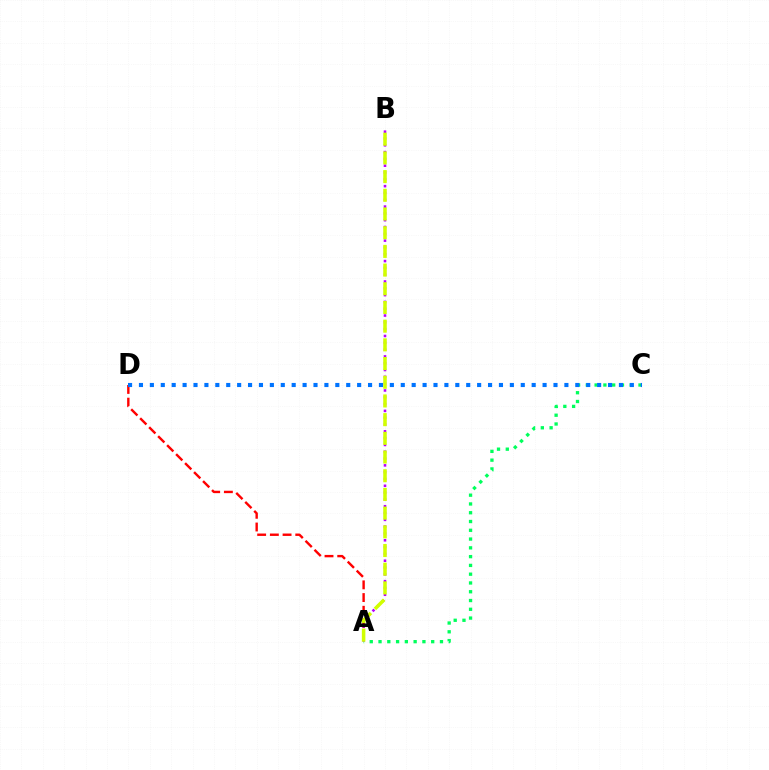{('A', 'B'): [{'color': '#b900ff', 'line_style': 'dotted', 'thickness': 1.85}, {'color': '#d1ff00', 'line_style': 'dashed', 'thickness': 2.54}], ('A', 'C'): [{'color': '#00ff5c', 'line_style': 'dotted', 'thickness': 2.39}], ('A', 'D'): [{'color': '#ff0000', 'line_style': 'dashed', 'thickness': 1.73}], ('C', 'D'): [{'color': '#0074ff', 'line_style': 'dotted', 'thickness': 2.96}]}